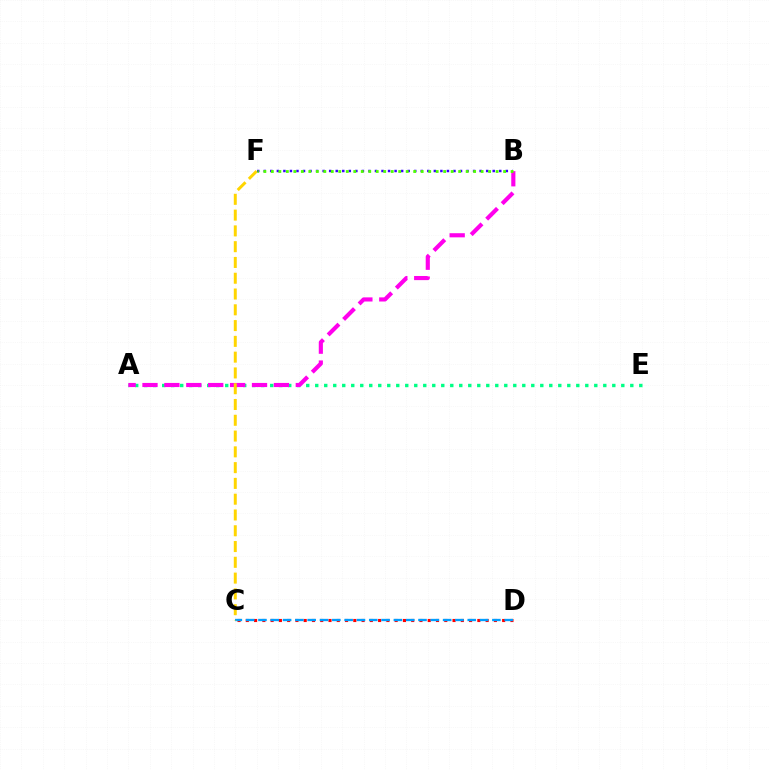{('C', 'D'): [{'color': '#ff0000', 'line_style': 'dotted', 'thickness': 2.25}, {'color': '#009eff', 'line_style': 'dashed', 'thickness': 1.67}], ('A', 'E'): [{'color': '#00ff86', 'line_style': 'dotted', 'thickness': 2.45}], ('A', 'B'): [{'color': '#ff00ed', 'line_style': 'dashed', 'thickness': 2.98}], ('C', 'F'): [{'color': '#ffd500', 'line_style': 'dashed', 'thickness': 2.14}], ('B', 'F'): [{'color': '#3700ff', 'line_style': 'dotted', 'thickness': 1.78}, {'color': '#4fff00', 'line_style': 'dotted', 'thickness': 2.04}]}